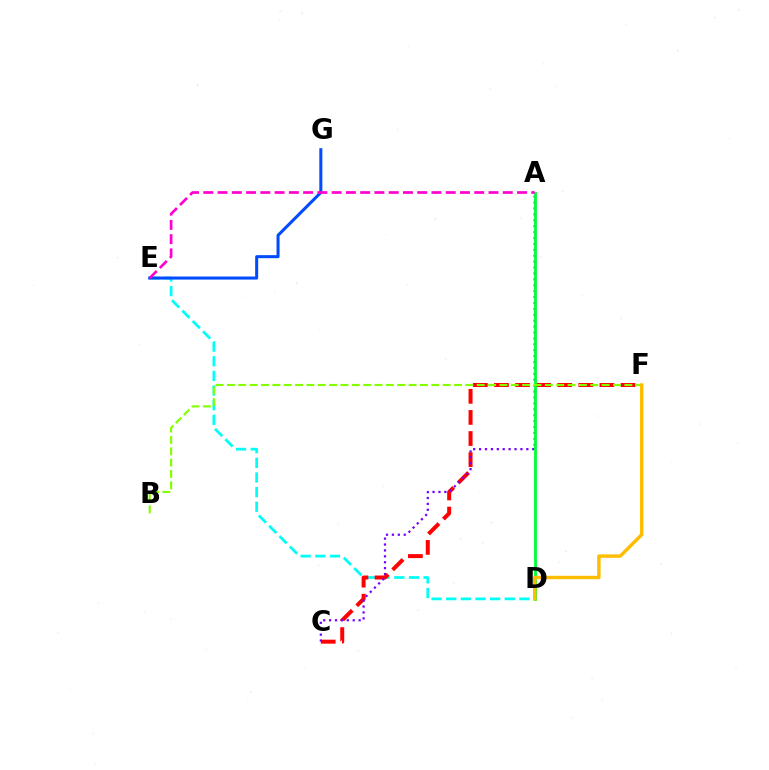{('D', 'E'): [{'color': '#00fff6', 'line_style': 'dashed', 'thickness': 1.99}], ('C', 'F'): [{'color': '#ff0000', 'line_style': 'dashed', 'thickness': 2.87}], ('E', 'G'): [{'color': '#004bff', 'line_style': 'solid', 'thickness': 2.18}], ('A', 'C'): [{'color': '#7200ff', 'line_style': 'dotted', 'thickness': 1.6}], ('A', 'D'): [{'color': '#00ff39', 'line_style': 'solid', 'thickness': 2.04}], ('A', 'E'): [{'color': '#ff00cf', 'line_style': 'dashed', 'thickness': 1.94}], ('B', 'F'): [{'color': '#84ff00', 'line_style': 'dashed', 'thickness': 1.54}], ('D', 'F'): [{'color': '#ffbd00', 'line_style': 'solid', 'thickness': 2.46}]}